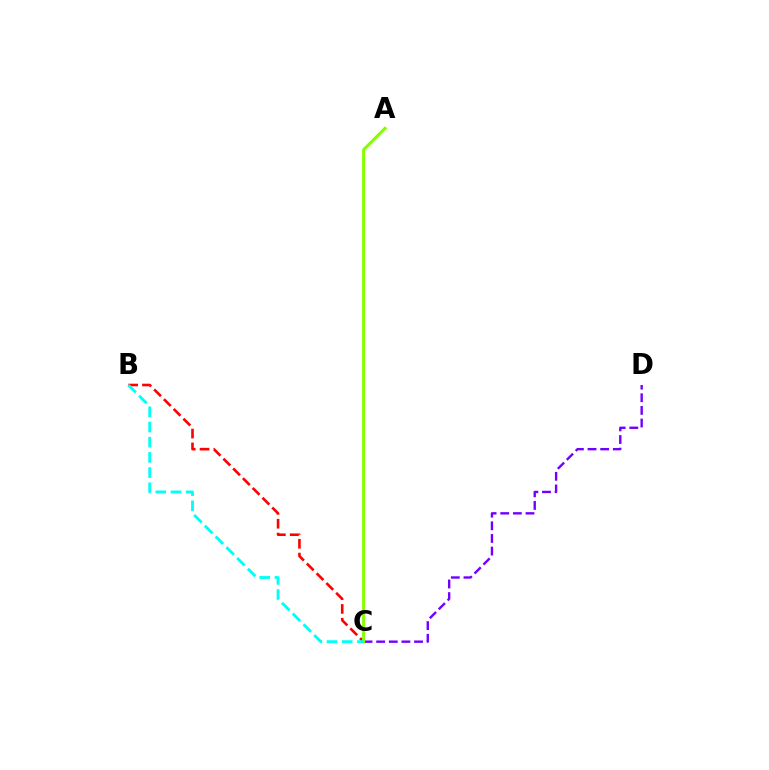{('C', 'D'): [{'color': '#7200ff', 'line_style': 'dashed', 'thickness': 1.72}], ('B', 'C'): [{'color': '#ff0000', 'line_style': 'dashed', 'thickness': 1.88}, {'color': '#00fff6', 'line_style': 'dashed', 'thickness': 2.06}], ('A', 'C'): [{'color': '#84ff00', 'line_style': 'solid', 'thickness': 2.15}]}